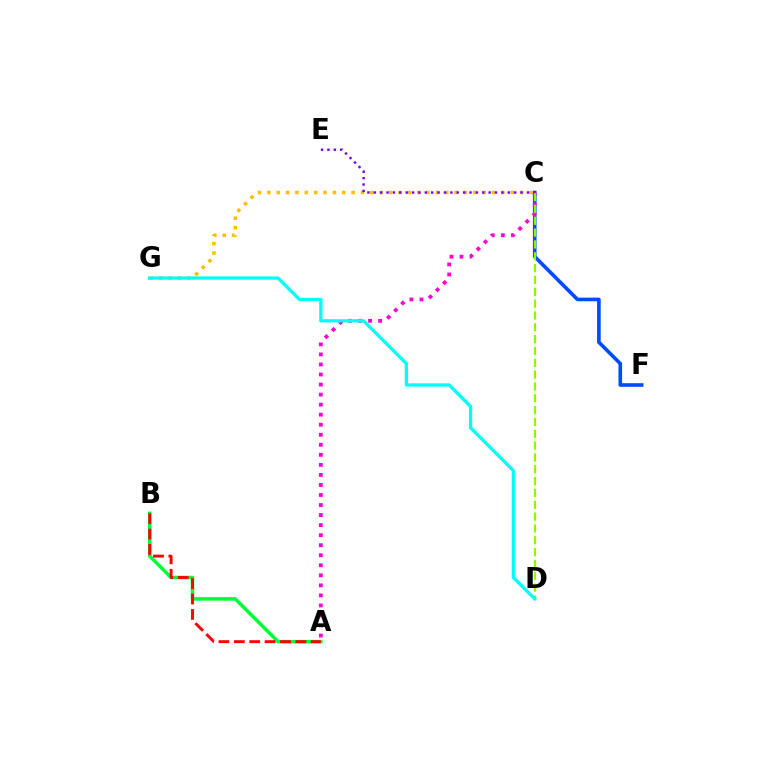{('A', 'B'): [{'color': '#00ff39', 'line_style': 'solid', 'thickness': 2.54}, {'color': '#ff0000', 'line_style': 'dashed', 'thickness': 2.09}], ('C', 'G'): [{'color': '#ffbd00', 'line_style': 'dotted', 'thickness': 2.54}], ('C', 'F'): [{'color': '#004bff', 'line_style': 'solid', 'thickness': 2.61}], ('A', 'C'): [{'color': '#ff00cf', 'line_style': 'dotted', 'thickness': 2.73}], ('C', 'D'): [{'color': '#84ff00', 'line_style': 'dashed', 'thickness': 1.61}], ('D', 'G'): [{'color': '#00fff6', 'line_style': 'solid', 'thickness': 2.34}], ('C', 'E'): [{'color': '#7200ff', 'line_style': 'dotted', 'thickness': 1.73}]}